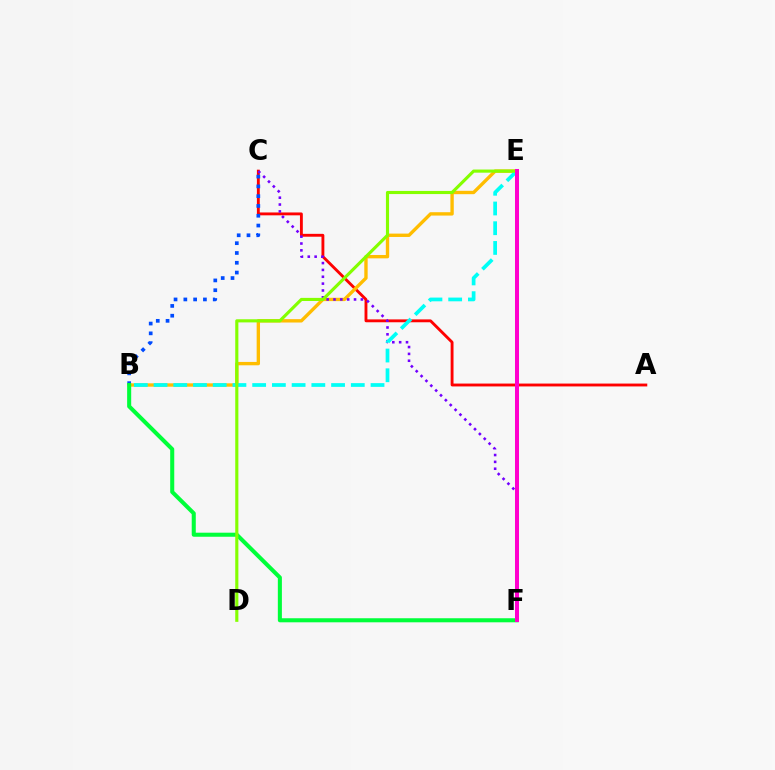{('A', 'C'): [{'color': '#ff0000', 'line_style': 'solid', 'thickness': 2.06}], ('B', 'C'): [{'color': '#004bff', 'line_style': 'dotted', 'thickness': 2.66}], ('B', 'E'): [{'color': '#ffbd00', 'line_style': 'solid', 'thickness': 2.42}, {'color': '#00fff6', 'line_style': 'dashed', 'thickness': 2.68}], ('C', 'F'): [{'color': '#7200ff', 'line_style': 'dotted', 'thickness': 1.86}], ('B', 'F'): [{'color': '#00ff39', 'line_style': 'solid', 'thickness': 2.92}], ('D', 'E'): [{'color': '#84ff00', 'line_style': 'solid', 'thickness': 2.25}], ('E', 'F'): [{'color': '#ff00cf', 'line_style': 'solid', 'thickness': 2.89}]}